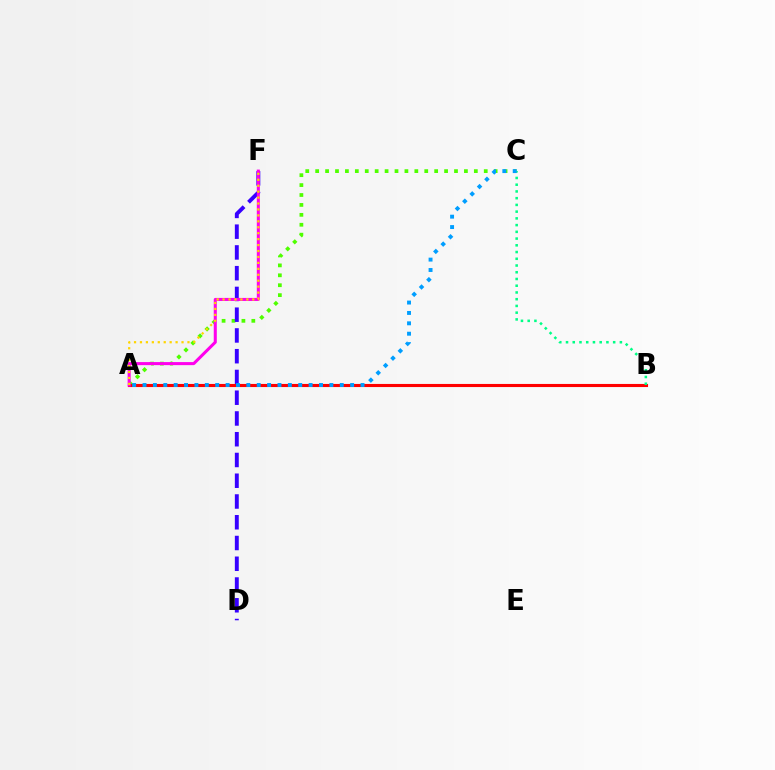{('A', 'C'): [{'color': '#4fff00', 'line_style': 'dotted', 'thickness': 2.69}, {'color': '#009eff', 'line_style': 'dotted', 'thickness': 2.82}], ('D', 'F'): [{'color': '#3700ff', 'line_style': 'dashed', 'thickness': 2.82}], ('A', 'B'): [{'color': '#ff0000', 'line_style': 'solid', 'thickness': 2.23}], ('B', 'C'): [{'color': '#00ff86', 'line_style': 'dotted', 'thickness': 1.83}], ('A', 'F'): [{'color': '#ff00ed', 'line_style': 'solid', 'thickness': 2.19}, {'color': '#ffd500', 'line_style': 'dotted', 'thickness': 1.61}]}